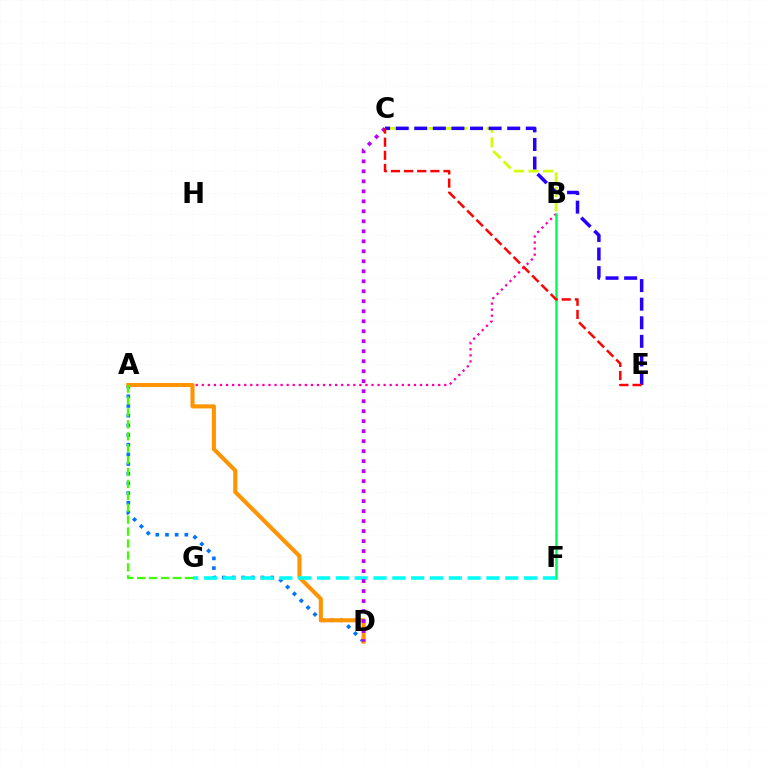{('A', 'D'): [{'color': '#0074ff', 'line_style': 'dotted', 'thickness': 2.63}, {'color': '#ff9400', 'line_style': 'solid', 'thickness': 2.93}], ('B', 'C'): [{'color': '#d1ff00', 'line_style': 'dashed', 'thickness': 1.97}], ('A', 'B'): [{'color': '#ff00ac', 'line_style': 'dotted', 'thickness': 1.65}], ('B', 'F'): [{'color': '#00ff5c', 'line_style': 'solid', 'thickness': 1.81}], ('F', 'G'): [{'color': '#00fff6', 'line_style': 'dashed', 'thickness': 2.56}], ('A', 'G'): [{'color': '#3dff00', 'line_style': 'dashed', 'thickness': 1.62}], ('C', 'E'): [{'color': '#2500ff', 'line_style': 'dashed', 'thickness': 2.52}, {'color': '#ff0000', 'line_style': 'dashed', 'thickness': 1.78}], ('C', 'D'): [{'color': '#b900ff', 'line_style': 'dotted', 'thickness': 2.72}]}